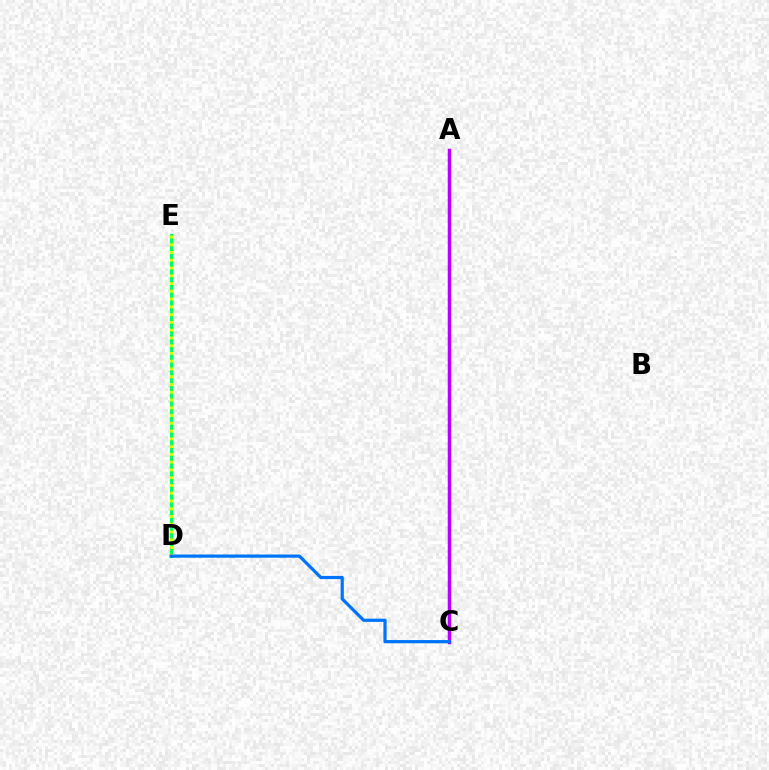{('D', 'E'): [{'color': '#00ff5c', 'line_style': 'solid', 'thickness': 2.27}, {'color': '#d1ff00', 'line_style': 'dotted', 'thickness': 2.11}], ('A', 'C'): [{'color': '#ff0000', 'line_style': 'solid', 'thickness': 1.55}, {'color': '#b900ff', 'line_style': 'solid', 'thickness': 2.44}], ('C', 'D'): [{'color': '#0074ff', 'line_style': 'solid', 'thickness': 2.32}]}